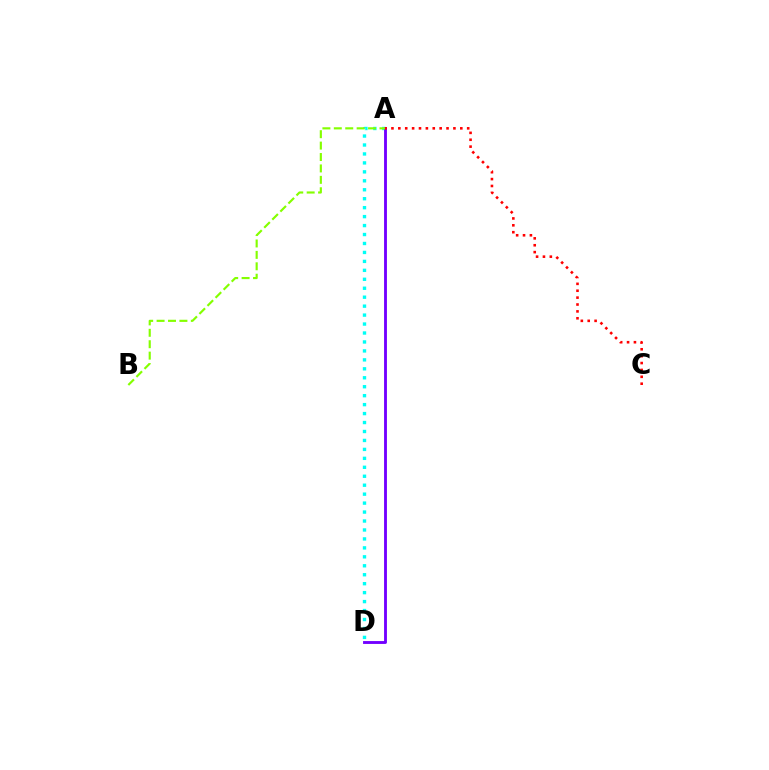{('A', 'D'): [{'color': '#00fff6', 'line_style': 'dotted', 'thickness': 2.43}, {'color': '#7200ff', 'line_style': 'solid', 'thickness': 2.07}], ('A', 'B'): [{'color': '#84ff00', 'line_style': 'dashed', 'thickness': 1.55}], ('A', 'C'): [{'color': '#ff0000', 'line_style': 'dotted', 'thickness': 1.87}]}